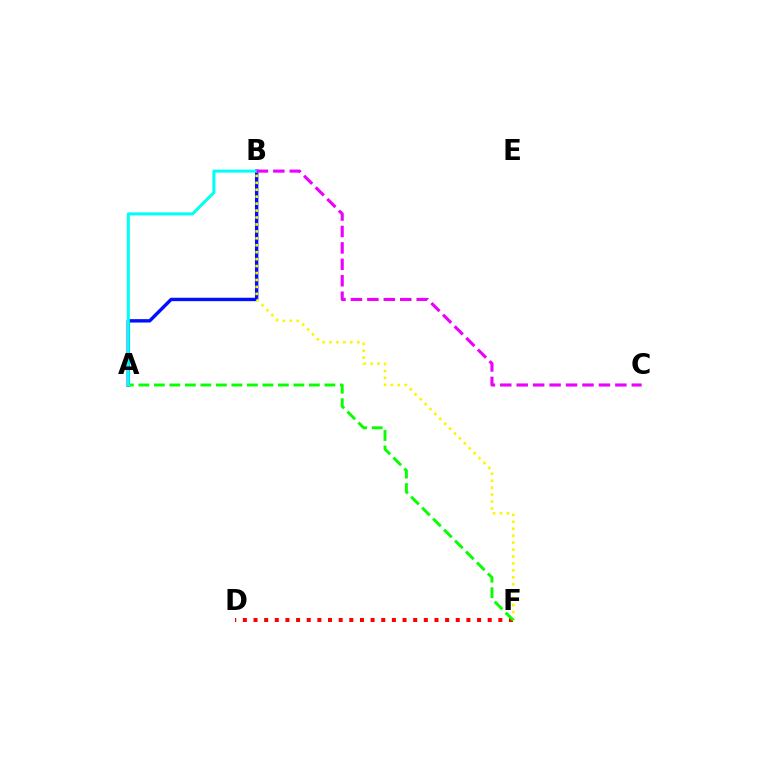{('D', 'F'): [{'color': '#ff0000', 'line_style': 'dotted', 'thickness': 2.89}], ('A', 'B'): [{'color': '#0010ff', 'line_style': 'solid', 'thickness': 2.45}, {'color': '#00fff6', 'line_style': 'solid', 'thickness': 2.18}], ('B', 'F'): [{'color': '#fcf500', 'line_style': 'dotted', 'thickness': 1.89}], ('A', 'F'): [{'color': '#08ff00', 'line_style': 'dashed', 'thickness': 2.11}], ('B', 'C'): [{'color': '#ee00ff', 'line_style': 'dashed', 'thickness': 2.23}]}